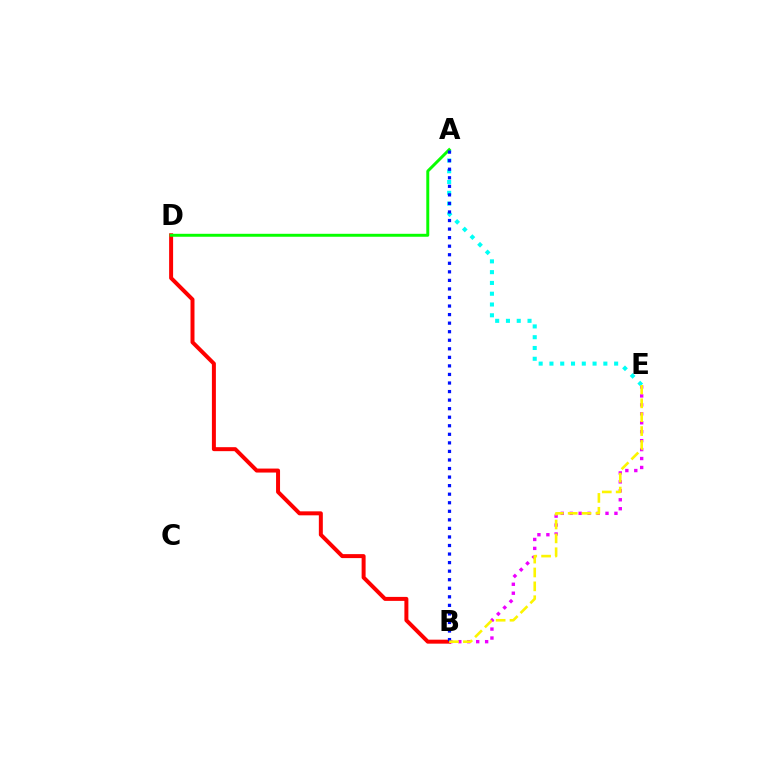{('B', 'E'): [{'color': '#ee00ff', 'line_style': 'dotted', 'thickness': 2.43}, {'color': '#fcf500', 'line_style': 'dashed', 'thickness': 1.88}], ('A', 'E'): [{'color': '#00fff6', 'line_style': 'dotted', 'thickness': 2.93}], ('B', 'D'): [{'color': '#ff0000', 'line_style': 'solid', 'thickness': 2.87}], ('A', 'D'): [{'color': '#08ff00', 'line_style': 'solid', 'thickness': 2.13}], ('A', 'B'): [{'color': '#0010ff', 'line_style': 'dotted', 'thickness': 2.32}]}